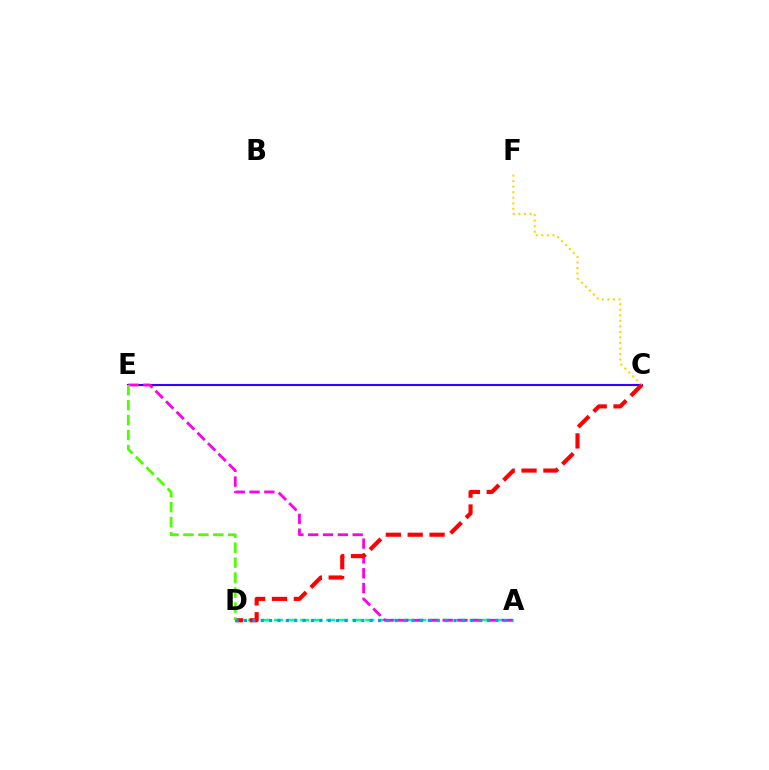{('C', 'E'): [{'color': '#3700ff', 'line_style': 'solid', 'thickness': 1.51}], ('C', 'F'): [{'color': '#ffd500', 'line_style': 'dotted', 'thickness': 1.5}], ('A', 'D'): [{'color': '#00ff86', 'line_style': 'dashed', 'thickness': 1.77}, {'color': '#009eff', 'line_style': 'dotted', 'thickness': 2.28}], ('A', 'E'): [{'color': '#ff00ed', 'line_style': 'dashed', 'thickness': 2.01}], ('C', 'D'): [{'color': '#ff0000', 'line_style': 'dashed', 'thickness': 2.97}], ('D', 'E'): [{'color': '#4fff00', 'line_style': 'dashed', 'thickness': 2.03}]}